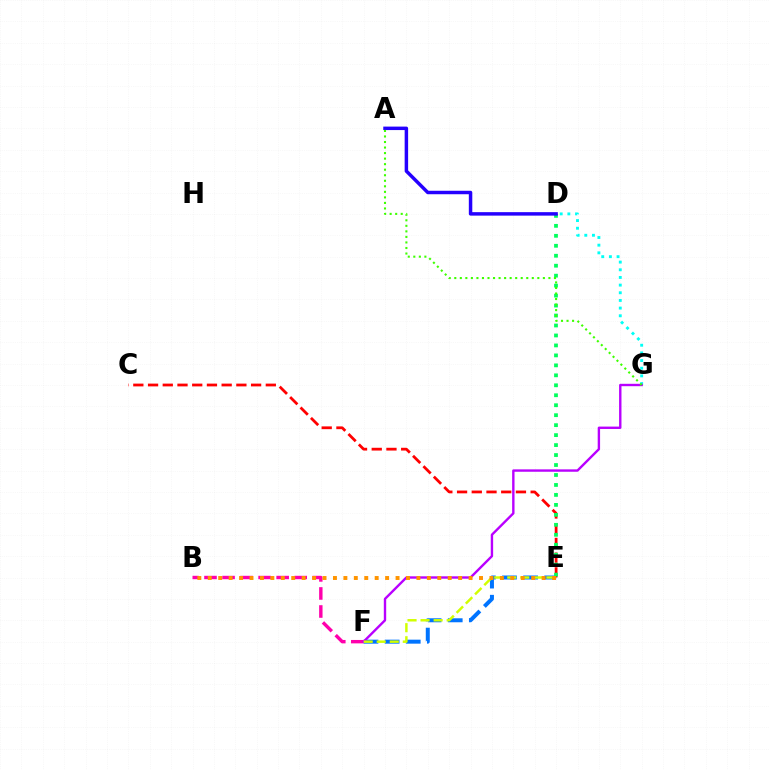{('E', 'F'): [{'color': '#0074ff', 'line_style': 'dashed', 'thickness': 2.87}, {'color': '#d1ff00', 'line_style': 'dashed', 'thickness': 1.77}], ('B', 'F'): [{'color': '#ff00ac', 'line_style': 'dashed', 'thickness': 2.45}], ('C', 'E'): [{'color': '#ff0000', 'line_style': 'dashed', 'thickness': 2.0}], ('D', 'G'): [{'color': '#00fff6', 'line_style': 'dotted', 'thickness': 2.08}], ('D', 'E'): [{'color': '#00ff5c', 'line_style': 'dotted', 'thickness': 2.71}], ('A', 'D'): [{'color': '#2500ff', 'line_style': 'solid', 'thickness': 2.5}], ('F', 'G'): [{'color': '#b900ff', 'line_style': 'solid', 'thickness': 1.72}], ('A', 'G'): [{'color': '#3dff00', 'line_style': 'dotted', 'thickness': 1.5}], ('B', 'E'): [{'color': '#ff9400', 'line_style': 'dotted', 'thickness': 2.83}]}